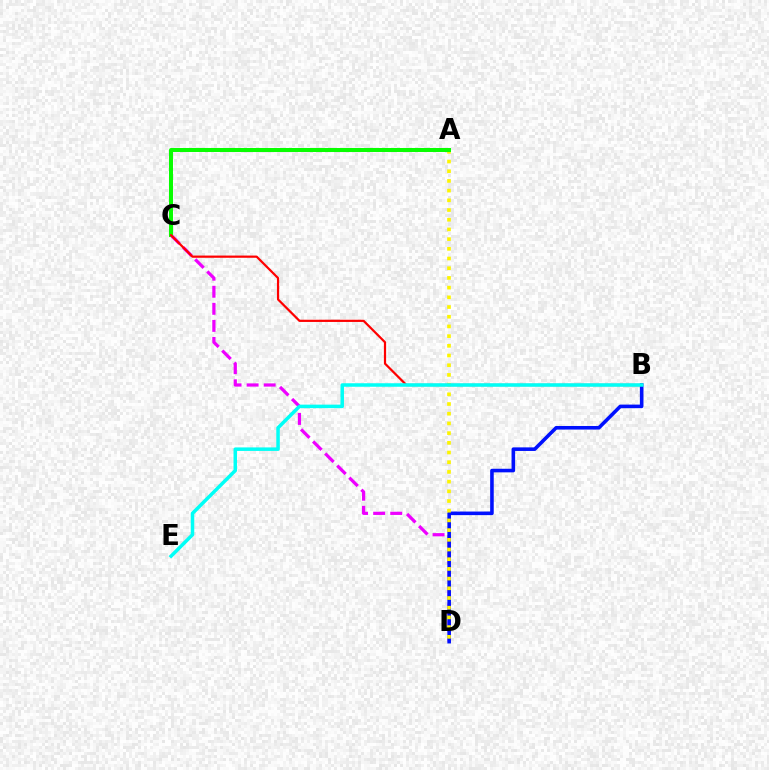{('C', 'D'): [{'color': '#ee00ff', 'line_style': 'dashed', 'thickness': 2.32}], ('B', 'D'): [{'color': '#0010ff', 'line_style': 'solid', 'thickness': 2.58}], ('A', 'D'): [{'color': '#fcf500', 'line_style': 'dotted', 'thickness': 2.64}], ('A', 'C'): [{'color': '#08ff00', 'line_style': 'solid', 'thickness': 2.87}], ('B', 'C'): [{'color': '#ff0000', 'line_style': 'solid', 'thickness': 1.6}], ('B', 'E'): [{'color': '#00fff6', 'line_style': 'solid', 'thickness': 2.53}]}